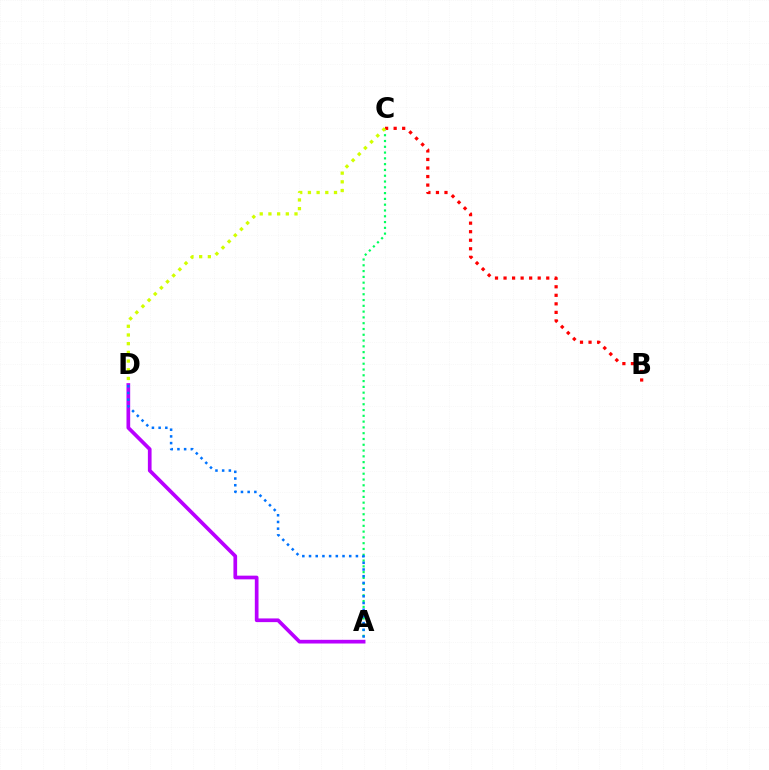{('A', 'C'): [{'color': '#00ff5c', 'line_style': 'dotted', 'thickness': 1.57}], ('B', 'C'): [{'color': '#ff0000', 'line_style': 'dotted', 'thickness': 2.32}], ('A', 'D'): [{'color': '#b900ff', 'line_style': 'solid', 'thickness': 2.66}, {'color': '#0074ff', 'line_style': 'dotted', 'thickness': 1.82}], ('C', 'D'): [{'color': '#d1ff00', 'line_style': 'dotted', 'thickness': 2.36}]}